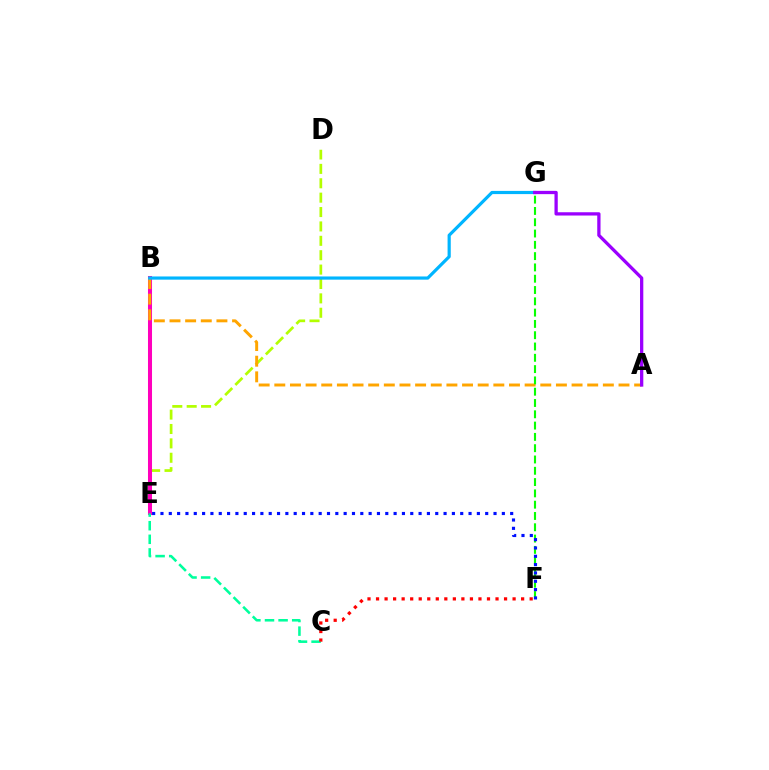{('D', 'E'): [{'color': '#b3ff00', 'line_style': 'dashed', 'thickness': 1.95}], ('B', 'E'): [{'color': '#ff00bd', 'line_style': 'solid', 'thickness': 2.9}], ('A', 'B'): [{'color': '#ffa500', 'line_style': 'dashed', 'thickness': 2.13}], ('B', 'G'): [{'color': '#00b5ff', 'line_style': 'solid', 'thickness': 2.29}], ('C', 'E'): [{'color': '#00ff9d', 'line_style': 'dashed', 'thickness': 1.85}], ('F', 'G'): [{'color': '#08ff00', 'line_style': 'dashed', 'thickness': 1.53}], ('C', 'F'): [{'color': '#ff0000', 'line_style': 'dotted', 'thickness': 2.32}], ('A', 'G'): [{'color': '#9b00ff', 'line_style': 'solid', 'thickness': 2.36}], ('E', 'F'): [{'color': '#0010ff', 'line_style': 'dotted', 'thickness': 2.26}]}